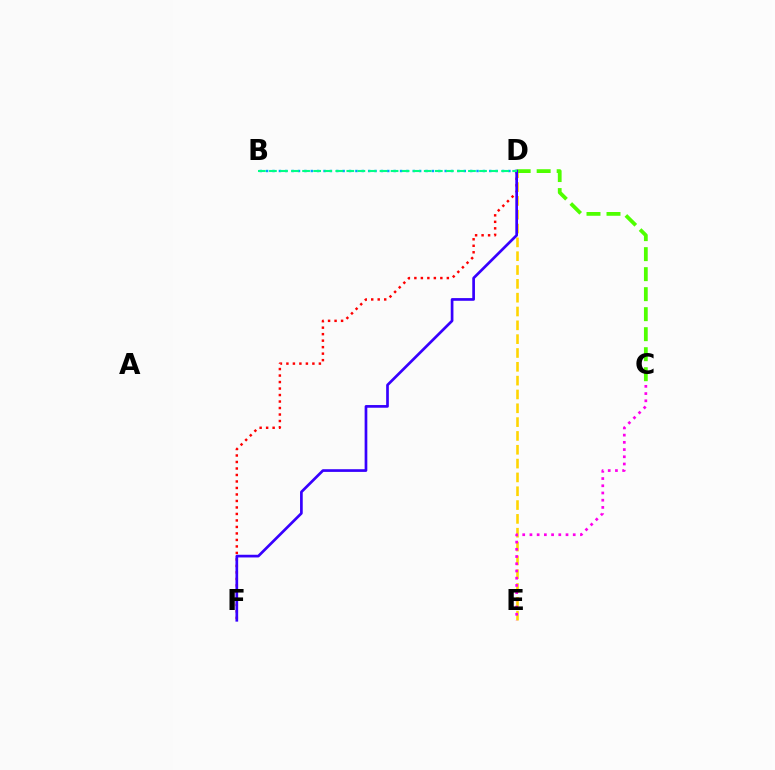{('D', 'E'): [{'color': '#ffd500', 'line_style': 'dashed', 'thickness': 1.88}], ('C', 'D'): [{'color': '#4fff00', 'line_style': 'dashed', 'thickness': 2.72}], ('B', 'D'): [{'color': '#009eff', 'line_style': 'dotted', 'thickness': 1.73}, {'color': '#00ff86', 'line_style': 'dashed', 'thickness': 1.5}], ('D', 'F'): [{'color': '#ff0000', 'line_style': 'dotted', 'thickness': 1.76}, {'color': '#3700ff', 'line_style': 'solid', 'thickness': 1.94}], ('C', 'E'): [{'color': '#ff00ed', 'line_style': 'dotted', 'thickness': 1.96}]}